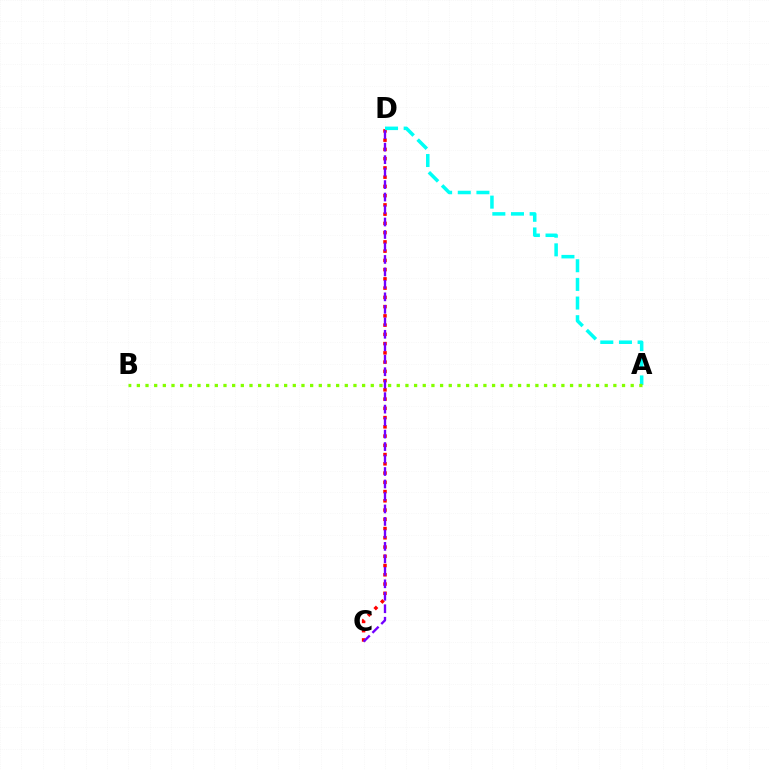{('C', 'D'): [{'color': '#ff0000', 'line_style': 'dotted', 'thickness': 2.51}, {'color': '#7200ff', 'line_style': 'dashed', 'thickness': 1.69}], ('A', 'D'): [{'color': '#00fff6', 'line_style': 'dashed', 'thickness': 2.53}], ('A', 'B'): [{'color': '#84ff00', 'line_style': 'dotted', 'thickness': 2.35}]}